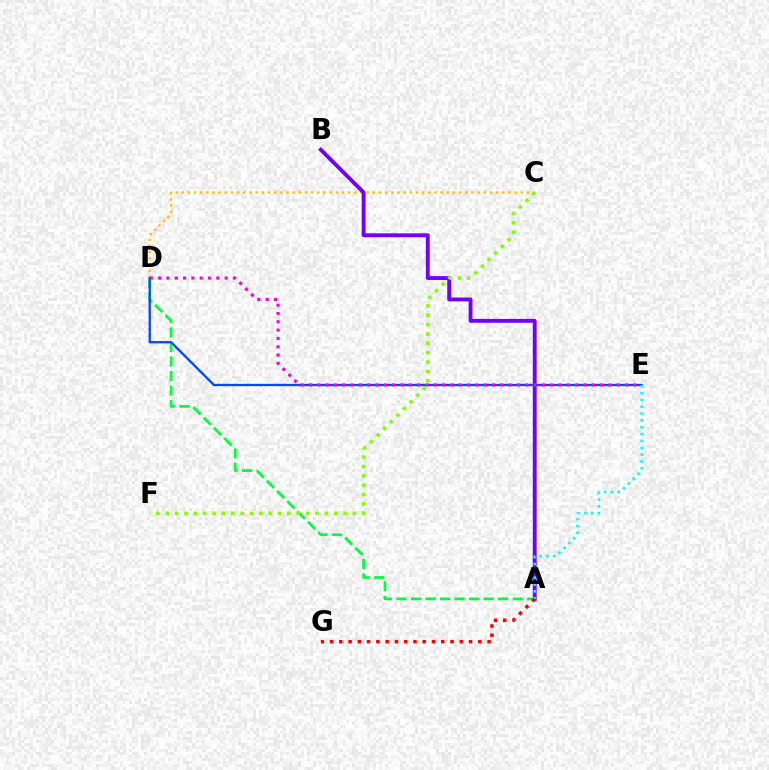{('C', 'D'): [{'color': '#ffbd00', 'line_style': 'dotted', 'thickness': 1.68}], ('A', 'B'): [{'color': '#7200ff', 'line_style': 'solid', 'thickness': 2.78}], ('A', 'D'): [{'color': '#00ff39', 'line_style': 'dashed', 'thickness': 1.97}], ('C', 'F'): [{'color': '#84ff00', 'line_style': 'dotted', 'thickness': 2.54}], ('D', 'E'): [{'color': '#004bff', 'line_style': 'solid', 'thickness': 1.66}, {'color': '#ff00cf', 'line_style': 'dotted', 'thickness': 2.26}], ('A', 'E'): [{'color': '#00fff6', 'line_style': 'dotted', 'thickness': 1.86}], ('A', 'G'): [{'color': '#ff0000', 'line_style': 'dotted', 'thickness': 2.52}]}